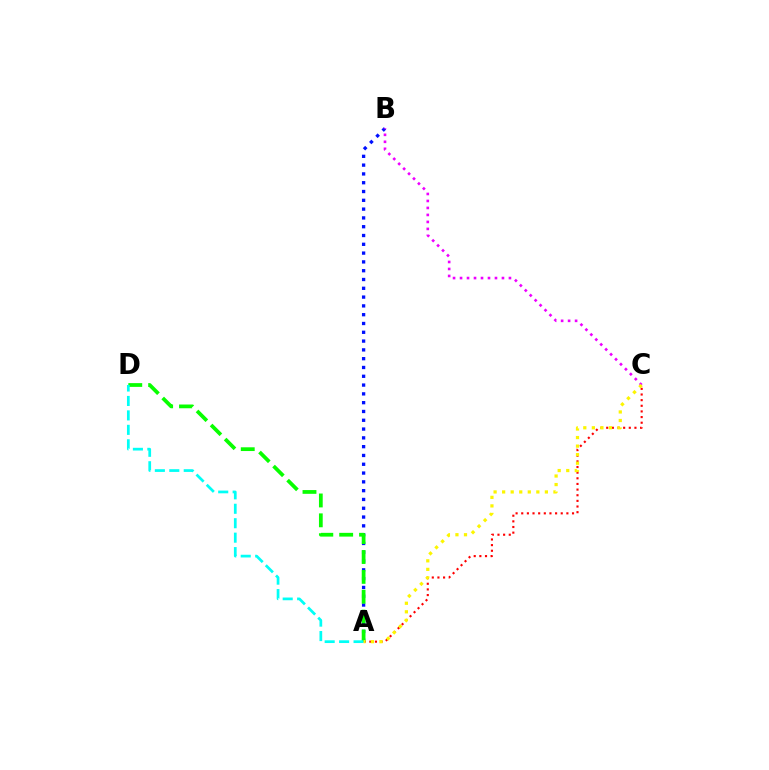{('A', 'B'): [{'color': '#0010ff', 'line_style': 'dotted', 'thickness': 2.39}], ('A', 'C'): [{'color': '#ff0000', 'line_style': 'dotted', 'thickness': 1.53}, {'color': '#fcf500', 'line_style': 'dotted', 'thickness': 2.32}], ('A', 'D'): [{'color': '#08ff00', 'line_style': 'dashed', 'thickness': 2.7}, {'color': '#00fff6', 'line_style': 'dashed', 'thickness': 1.96}], ('B', 'C'): [{'color': '#ee00ff', 'line_style': 'dotted', 'thickness': 1.9}]}